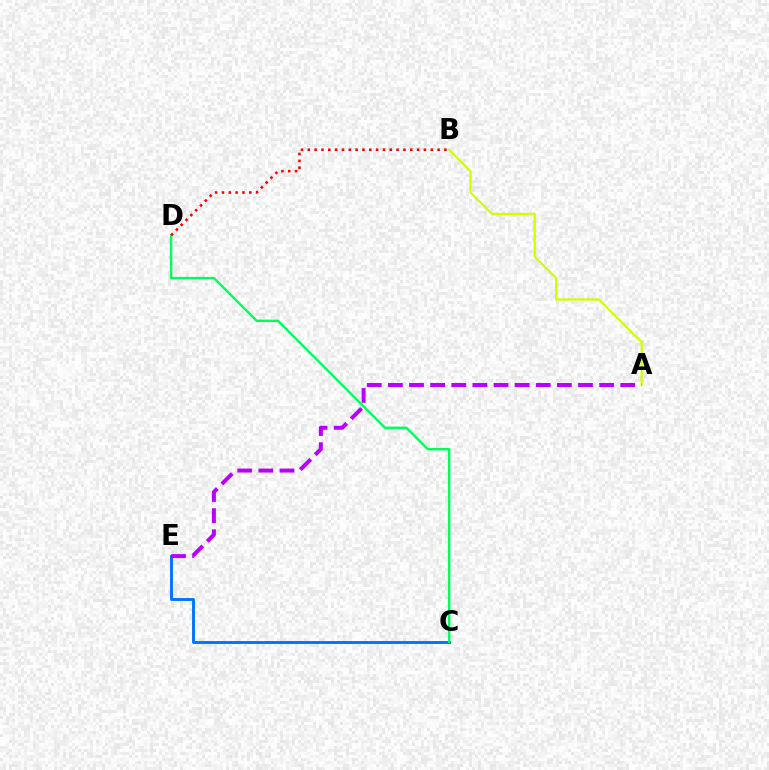{('A', 'B'): [{'color': '#d1ff00', 'line_style': 'solid', 'thickness': 1.61}], ('C', 'E'): [{'color': '#0074ff', 'line_style': 'solid', 'thickness': 2.09}], ('A', 'E'): [{'color': '#b900ff', 'line_style': 'dashed', 'thickness': 2.87}], ('C', 'D'): [{'color': '#00ff5c', 'line_style': 'solid', 'thickness': 1.71}], ('B', 'D'): [{'color': '#ff0000', 'line_style': 'dotted', 'thickness': 1.86}]}